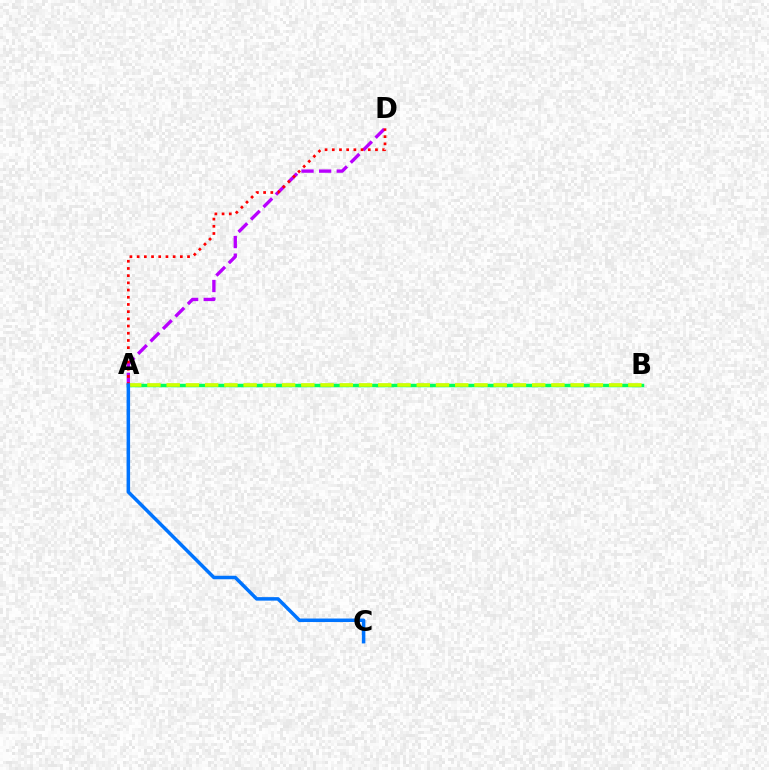{('A', 'B'): [{'color': '#00ff5c', 'line_style': 'solid', 'thickness': 2.5}, {'color': '#d1ff00', 'line_style': 'dashed', 'thickness': 2.61}], ('A', 'D'): [{'color': '#b900ff', 'line_style': 'dashed', 'thickness': 2.39}, {'color': '#ff0000', 'line_style': 'dotted', 'thickness': 1.96}], ('A', 'C'): [{'color': '#0074ff', 'line_style': 'solid', 'thickness': 2.52}]}